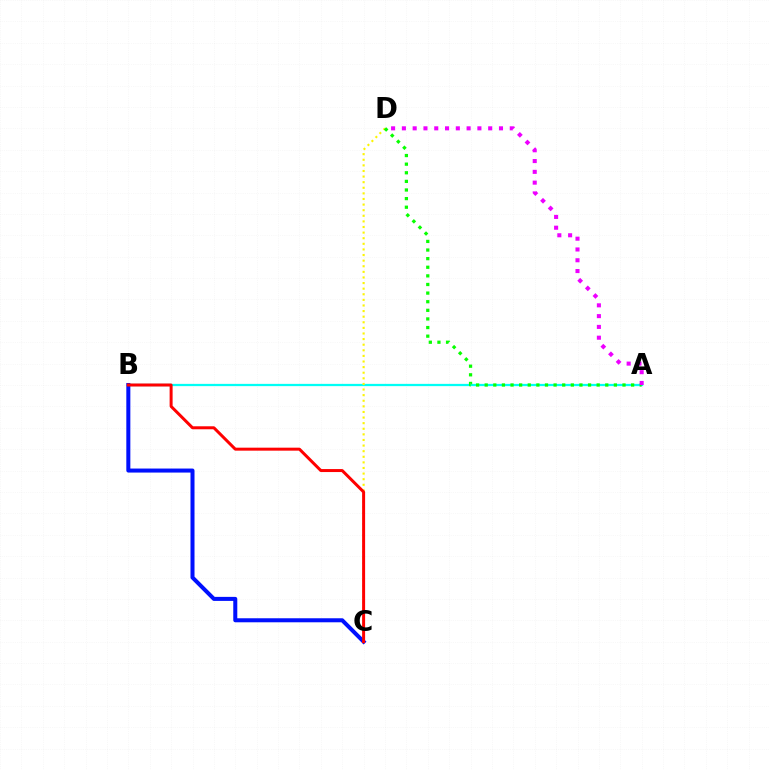{('A', 'B'): [{'color': '#00fff6', 'line_style': 'solid', 'thickness': 1.63}], ('B', 'C'): [{'color': '#0010ff', 'line_style': 'solid', 'thickness': 2.9}, {'color': '#ff0000', 'line_style': 'solid', 'thickness': 2.15}], ('C', 'D'): [{'color': '#fcf500', 'line_style': 'dotted', 'thickness': 1.52}], ('A', 'D'): [{'color': '#08ff00', 'line_style': 'dotted', 'thickness': 2.34}, {'color': '#ee00ff', 'line_style': 'dotted', 'thickness': 2.93}]}